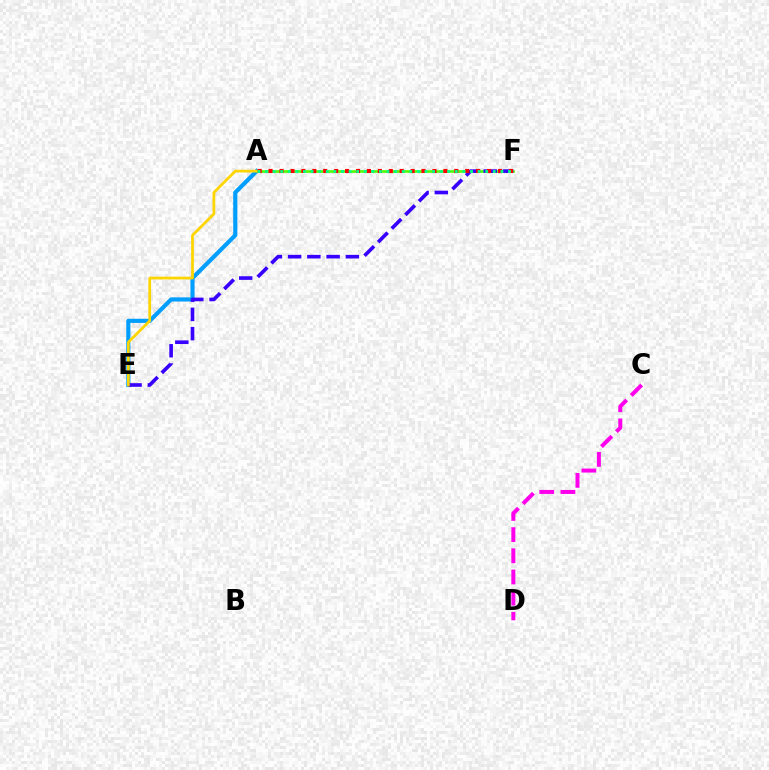{('A', 'E'): [{'color': '#009eff', 'line_style': 'solid', 'thickness': 2.98}, {'color': '#ffd500', 'line_style': 'solid', 'thickness': 1.97}], ('A', 'F'): [{'color': '#4fff00', 'line_style': 'solid', 'thickness': 1.89}, {'color': '#ff0000', 'line_style': 'dotted', 'thickness': 2.97}, {'color': '#00ff86', 'line_style': 'dotted', 'thickness': 2.06}], ('C', 'D'): [{'color': '#ff00ed', 'line_style': 'dashed', 'thickness': 2.88}], ('E', 'F'): [{'color': '#3700ff', 'line_style': 'dashed', 'thickness': 2.62}]}